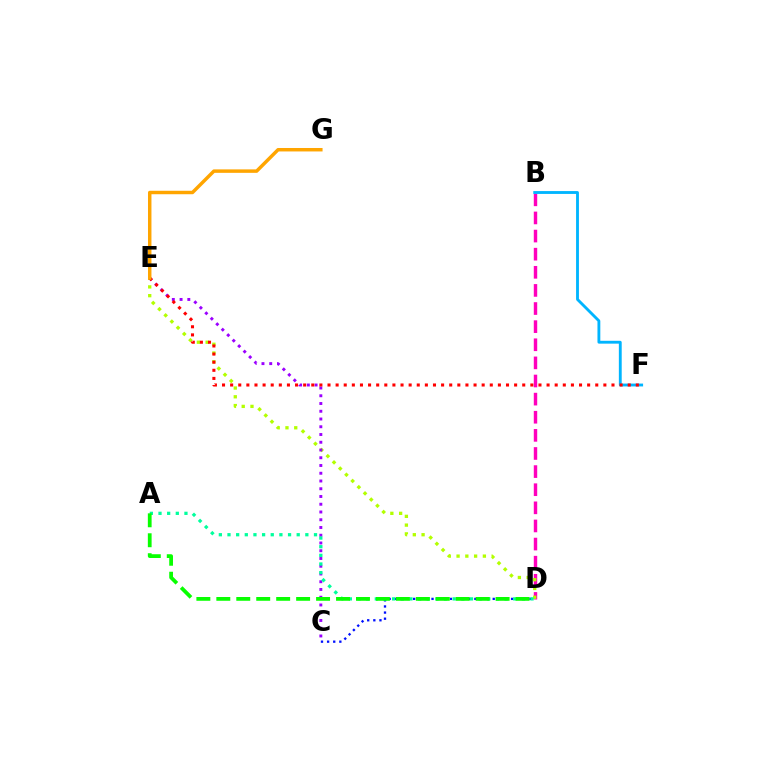{('C', 'D'): [{'color': '#0010ff', 'line_style': 'dotted', 'thickness': 1.66}], ('B', 'D'): [{'color': '#ff00bd', 'line_style': 'dashed', 'thickness': 2.46}], ('B', 'F'): [{'color': '#00b5ff', 'line_style': 'solid', 'thickness': 2.05}], ('D', 'E'): [{'color': '#b3ff00', 'line_style': 'dotted', 'thickness': 2.38}], ('C', 'E'): [{'color': '#9b00ff', 'line_style': 'dotted', 'thickness': 2.11}], ('A', 'D'): [{'color': '#00ff9d', 'line_style': 'dotted', 'thickness': 2.35}, {'color': '#08ff00', 'line_style': 'dashed', 'thickness': 2.71}], ('E', 'F'): [{'color': '#ff0000', 'line_style': 'dotted', 'thickness': 2.2}], ('E', 'G'): [{'color': '#ffa500', 'line_style': 'solid', 'thickness': 2.49}]}